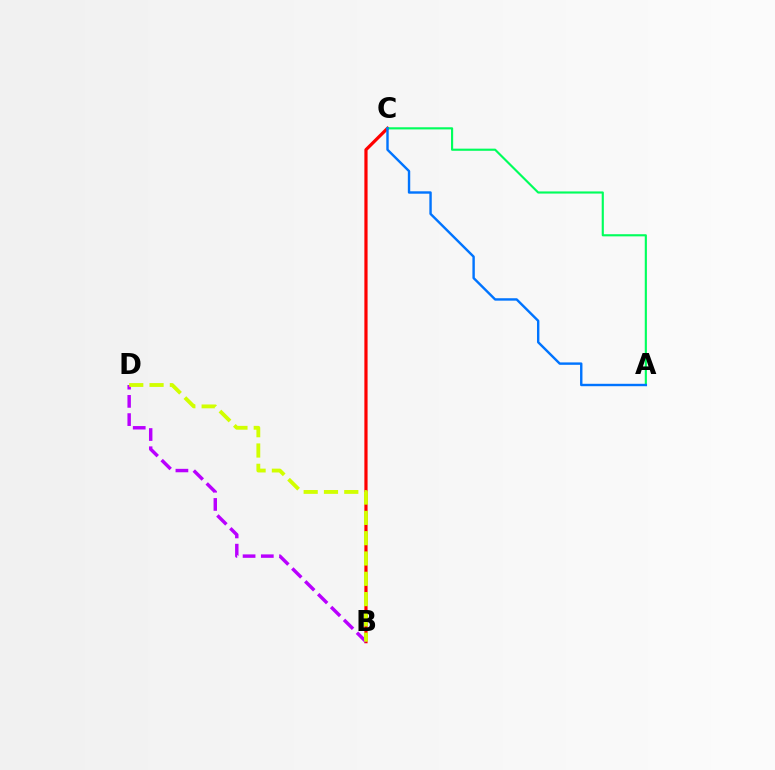{('B', 'C'): [{'color': '#ff0000', 'line_style': 'solid', 'thickness': 2.31}], ('B', 'D'): [{'color': '#b900ff', 'line_style': 'dashed', 'thickness': 2.48}, {'color': '#d1ff00', 'line_style': 'dashed', 'thickness': 2.76}], ('A', 'C'): [{'color': '#00ff5c', 'line_style': 'solid', 'thickness': 1.54}, {'color': '#0074ff', 'line_style': 'solid', 'thickness': 1.73}]}